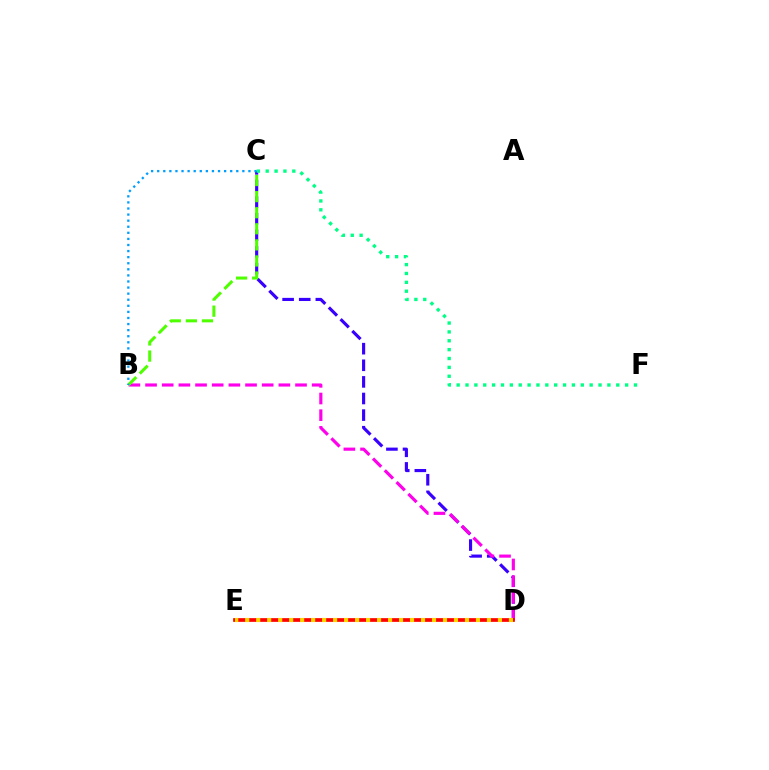{('C', 'D'): [{'color': '#3700ff', 'line_style': 'dashed', 'thickness': 2.26}], ('B', 'D'): [{'color': '#ff00ed', 'line_style': 'dashed', 'thickness': 2.26}], ('D', 'E'): [{'color': '#ff0000', 'line_style': 'solid', 'thickness': 2.67}, {'color': '#ffd500', 'line_style': 'dotted', 'thickness': 2.99}], ('B', 'C'): [{'color': '#4fff00', 'line_style': 'dashed', 'thickness': 2.19}, {'color': '#009eff', 'line_style': 'dotted', 'thickness': 1.65}], ('C', 'F'): [{'color': '#00ff86', 'line_style': 'dotted', 'thickness': 2.41}]}